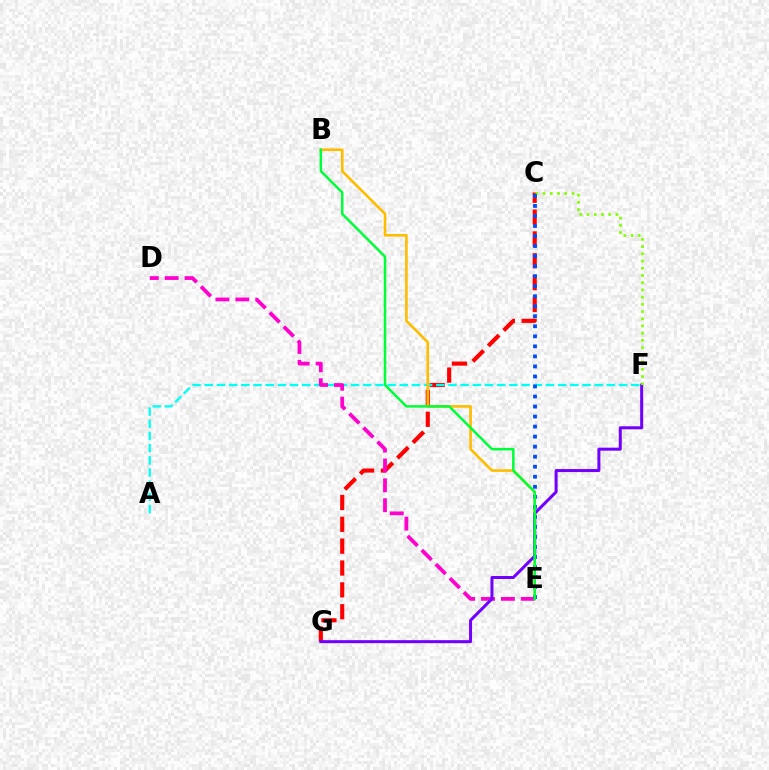{('C', 'G'): [{'color': '#ff0000', 'line_style': 'dashed', 'thickness': 2.97}], ('A', 'F'): [{'color': '#00fff6', 'line_style': 'dashed', 'thickness': 1.66}], ('B', 'E'): [{'color': '#ffbd00', 'line_style': 'solid', 'thickness': 1.89}, {'color': '#00ff39', 'line_style': 'solid', 'thickness': 1.8}], ('D', 'E'): [{'color': '#ff00cf', 'line_style': 'dashed', 'thickness': 2.7}], ('F', 'G'): [{'color': '#7200ff', 'line_style': 'solid', 'thickness': 2.17}], ('C', 'F'): [{'color': '#84ff00', 'line_style': 'dotted', 'thickness': 1.96}], ('C', 'E'): [{'color': '#004bff', 'line_style': 'dotted', 'thickness': 2.73}]}